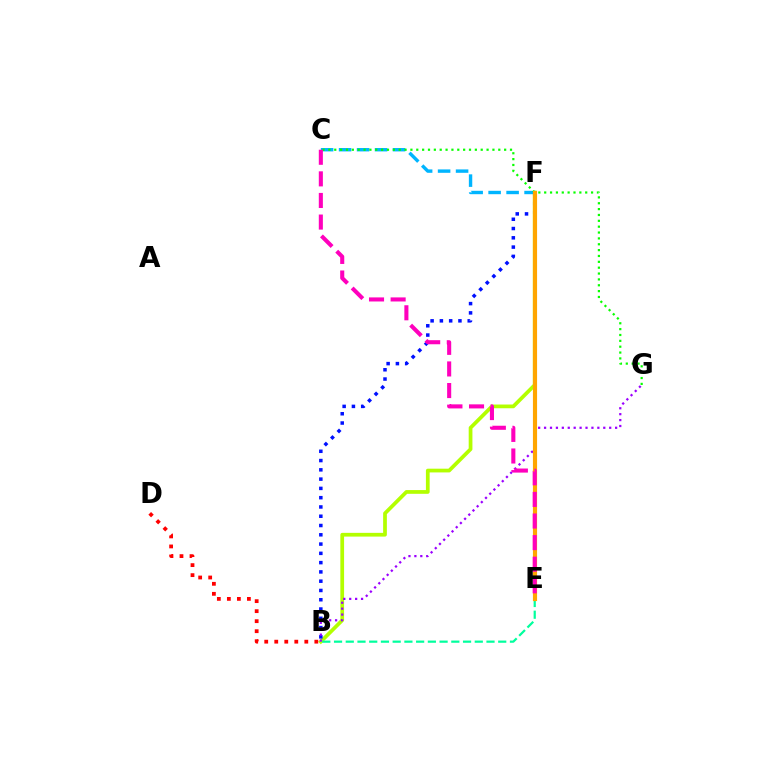{('B', 'F'): [{'color': '#b3ff00', 'line_style': 'solid', 'thickness': 2.69}, {'color': '#0010ff', 'line_style': 'dotted', 'thickness': 2.52}], ('B', 'E'): [{'color': '#00ff9d', 'line_style': 'dashed', 'thickness': 1.59}], ('C', 'F'): [{'color': '#00b5ff', 'line_style': 'dashed', 'thickness': 2.44}], ('B', 'G'): [{'color': '#9b00ff', 'line_style': 'dotted', 'thickness': 1.61}], ('C', 'G'): [{'color': '#08ff00', 'line_style': 'dotted', 'thickness': 1.59}], ('E', 'F'): [{'color': '#ffa500', 'line_style': 'solid', 'thickness': 2.98}], ('C', 'E'): [{'color': '#ff00bd', 'line_style': 'dashed', 'thickness': 2.93}], ('B', 'D'): [{'color': '#ff0000', 'line_style': 'dotted', 'thickness': 2.72}]}